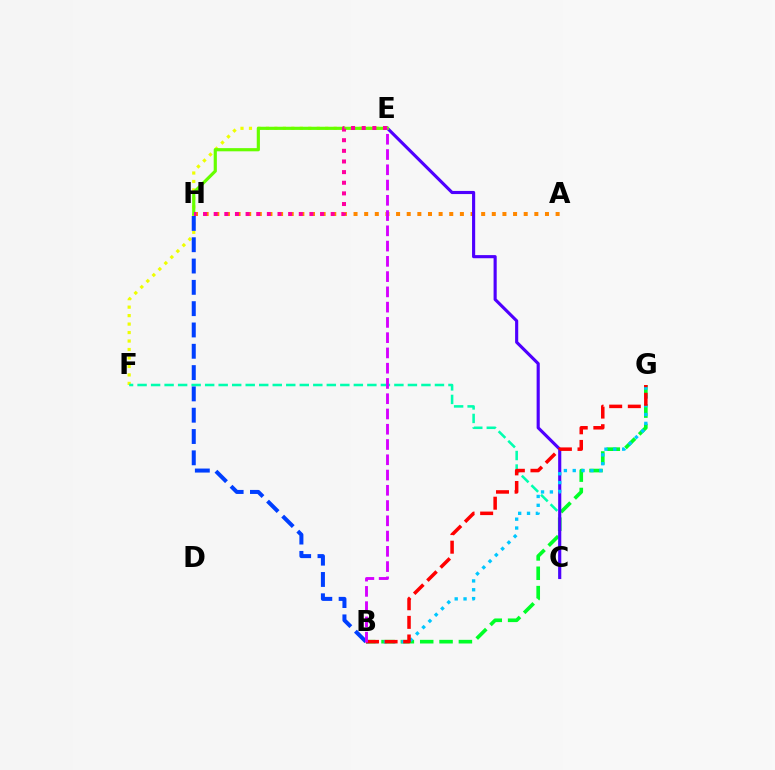{('A', 'H'): [{'color': '#ff8800', 'line_style': 'dotted', 'thickness': 2.89}], ('E', 'F'): [{'color': '#eeff00', 'line_style': 'dotted', 'thickness': 2.3}], ('C', 'F'): [{'color': '#00ffaf', 'line_style': 'dashed', 'thickness': 1.84}], ('B', 'G'): [{'color': '#00ff27', 'line_style': 'dashed', 'thickness': 2.63}, {'color': '#00c7ff', 'line_style': 'dotted', 'thickness': 2.4}, {'color': '#ff0000', 'line_style': 'dashed', 'thickness': 2.53}], ('C', 'E'): [{'color': '#4f00ff', 'line_style': 'solid', 'thickness': 2.25}], ('E', 'H'): [{'color': '#66ff00', 'line_style': 'solid', 'thickness': 2.28}, {'color': '#ff00a0', 'line_style': 'dotted', 'thickness': 2.89}], ('B', 'H'): [{'color': '#003fff', 'line_style': 'dashed', 'thickness': 2.89}], ('B', 'E'): [{'color': '#d600ff', 'line_style': 'dashed', 'thickness': 2.07}]}